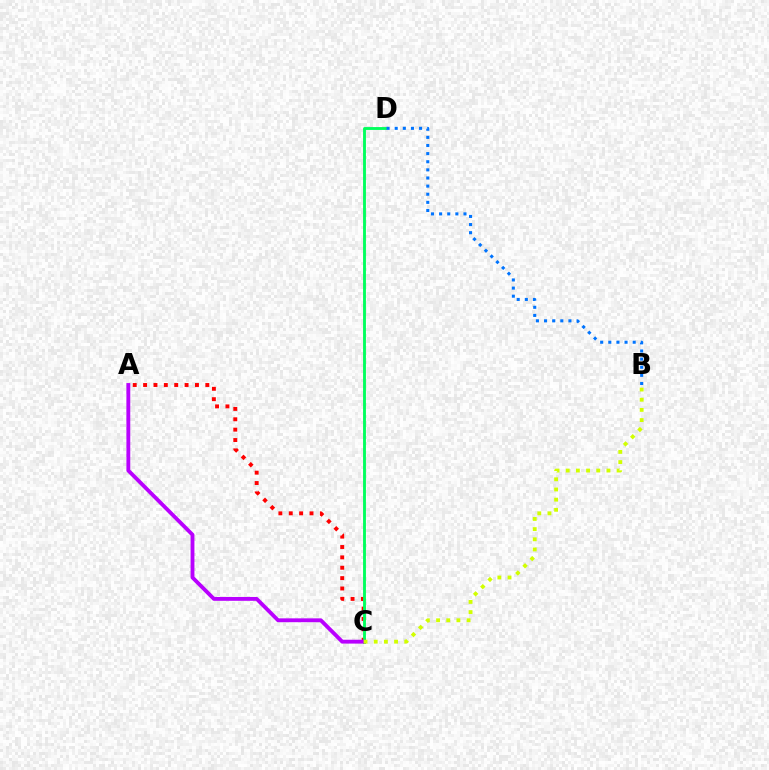{('A', 'C'): [{'color': '#ff0000', 'line_style': 'dotted', 'thickness': 2.82}, {'color': '#b900ff', 'line_style': 'solid', 'thickness': 2.77}], ('C', 'D'): [{'color': '#00ff5c', 'line_style': 'solid', 'thickness': 2.06}], ('B', 'D'): [{'color': '#0074ff', 'line_style': 'dotted', 'thickness': 2.21}], ('B', 'C'): [{'color': '#d1ff00', 'line_style': 'dotted', 'thickness': 2.76}]}